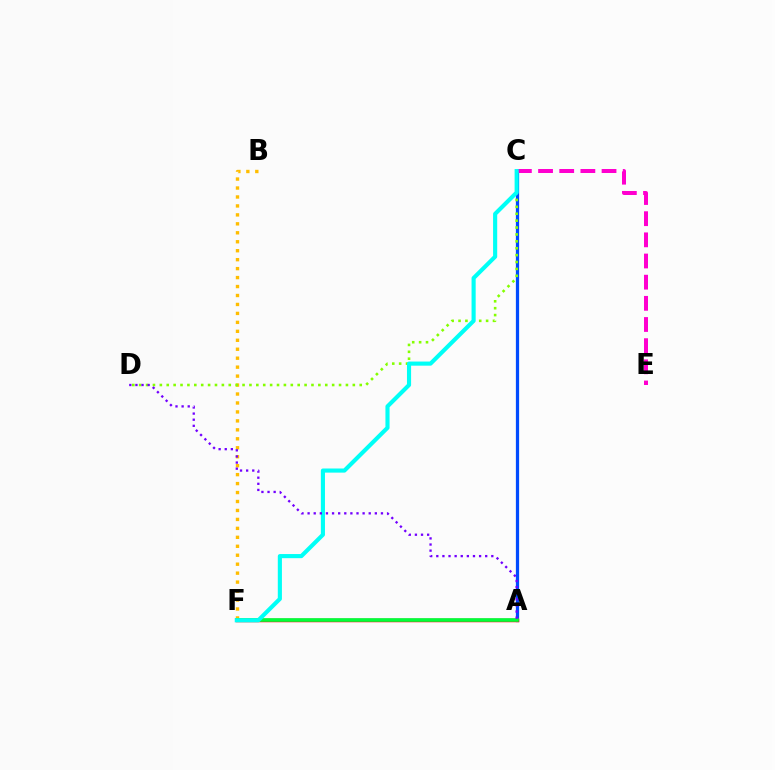{('A', 'C'): [{'color': '#004bff', 'line_style': 'solid', 'thickness': 2.33}], ('A', 'F'): [{'color': '#ff0000', 'line_style': 'solid', 'thickness': 2.5}, {'color': '#00ff39', 'line_style': 'solid', 'thickness': 2.6}], ('C', 'E'): [{'color': '#ff00cf', 'line_style': 'dashed', 'thickness': 2.87}], ('B', 'F'): [{'color': '#ffbd00', 'line_style': 'dotted', 'thickness': 2.43}], ('C', 'D'): [{'color': '#84ff00', 'line_style': 'dotted', 'thickness': 1.87}], ('C', 'F'): [{'color': '#00fff6', 'line_style': 'solid', 'thickness': 2.97}], ('A', 'D'): [{'color': '#7200ff', 'line_style': 'dotted', 'thickness': 1.66}]}